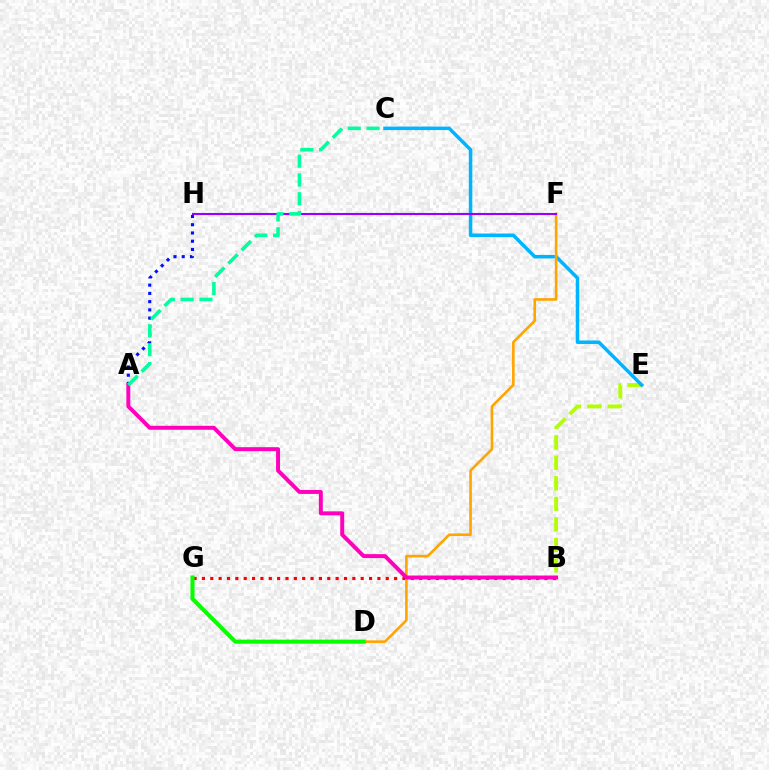{('B', 'E'): [{'color': '#b3ff00', 'line_style': 'dashed', 'thickness': 2.79}], ('C', 'E'): [{'color': '#00b5ff', 'line_style': 'solid', 'thickness': 2.53}], ('B', 'G'): [{'color': '#ff0000', 'line_style': 'dotted', 'thickness': 2.27}], ('D', 'F'): [{'color': '#ffa500', 'line_style': 'solid', 'thickness': 1.88}], ('D', 'G'): [{'color': '#08ff00', 'line_style': 'solid', 'thickness': 2.93}], ('A', 'H'): [{'color': '#0010ff', 'line_style': 'dotted', 'thickness': 2.24}], ('A', 'B'): [{'color': '#ff00bd', 'line_style': 'solid', 'thickness': 2.85}], ('F', 'H'): [{'color': '#9b00ff', 'line_style': 'solid', 'thickness': 1.51}], ('A', 'C'): [{'color': '#00ff9d', 'line_style': 'dashed', 'thickness': 2.55}]}